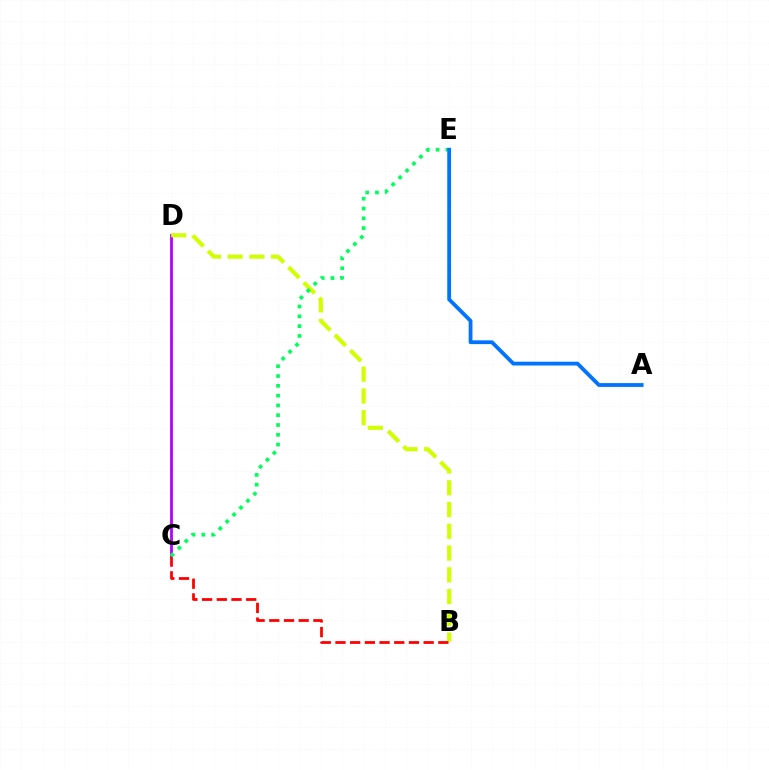{('C', 'D'): [{'color': '#b900ff', 'line_style': 'solid', 'thickness': 2.03}], ('B', 'D'): [{'color': '#d1ff00', 'line_style': 'dashed', 'thickness': 2.96}], ('B', 'C'): [{'color': '#ff0000', 'line_style': 'dashed', 'thickness': 2.0}], ('C', 'E'): [{'color': '#00ff5c', 'line_style': 'dotted', 'thickness': 2.66}], ('A', 'E'): [{'color': '#0074ff', 'line_style': 'solid', 'thickness': 2.73}]}